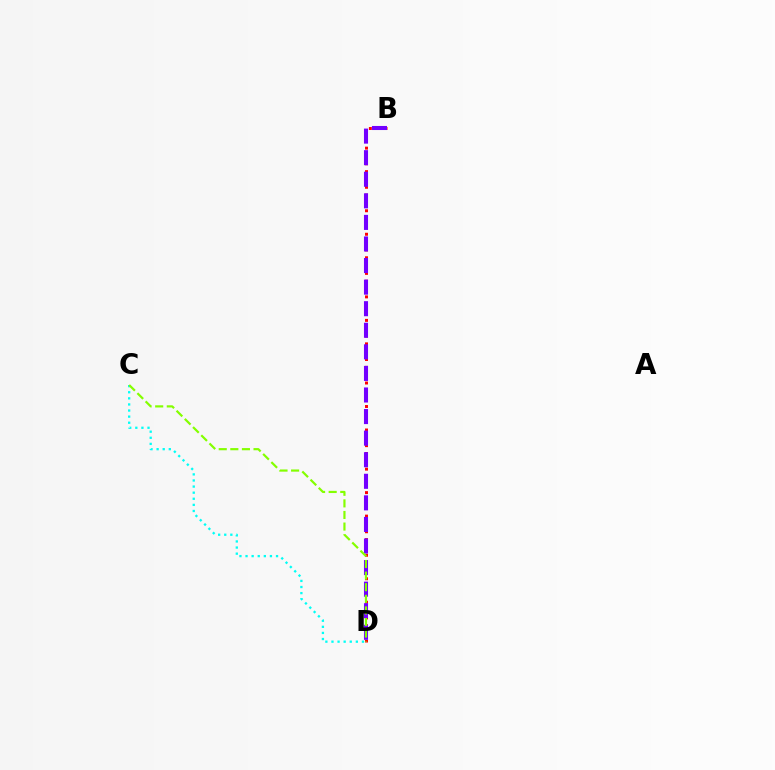{('B', 'D'): [{'color': '#ff0000', 'line_style': 'dotted', 'thickness': 2.13}, {'color': '#7200ff', 'line_style': 'dashed', 'thickness': 2.93}], ('C', 'D'): [{'color': '#00fff6', 'line_style': 'dotted', 'thickness': 1.66}, {'color': '#84ff00', 'line_style': 'dashed', 'thickness': 1.58}]}